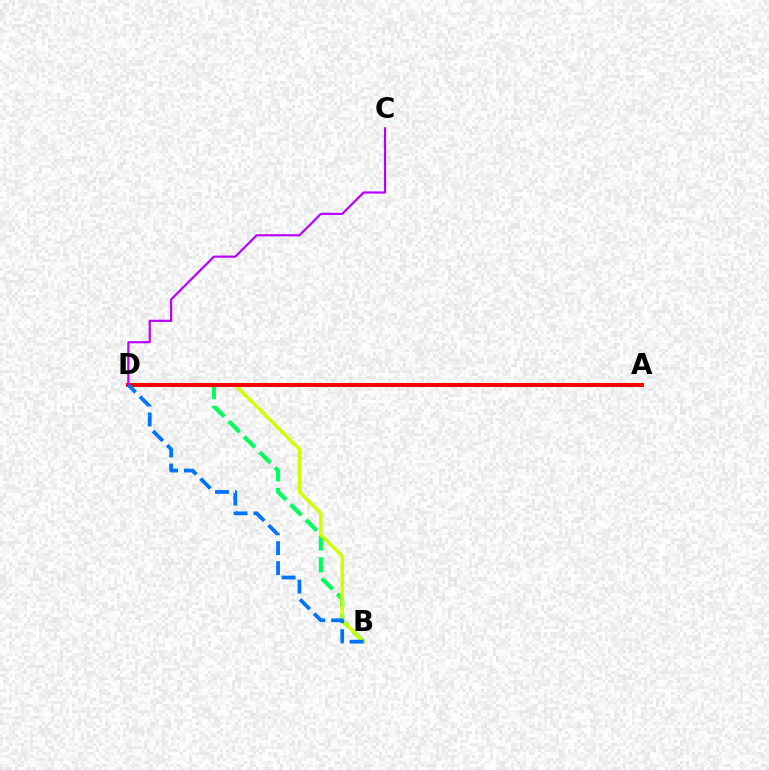{('B', 'D'): [{'color': '#00ff5c', 'line_style': 'dashed', 'thickness': 2.95}, {'color': '#d1ff00', 'line_style': 'solid', 'thickness': 2.48}, {'color': '#0074ff', 'line_style': 'dashed', 'thickness': 2.71}], ('A', 'D'): [{'color': '#ff0000', 'line_style': 'solid', 'thickness': 2.86}], ('C', 'D'): [{'color': '#b900ff', 'line_style': 'solid', 'thickness': 1.56}]}